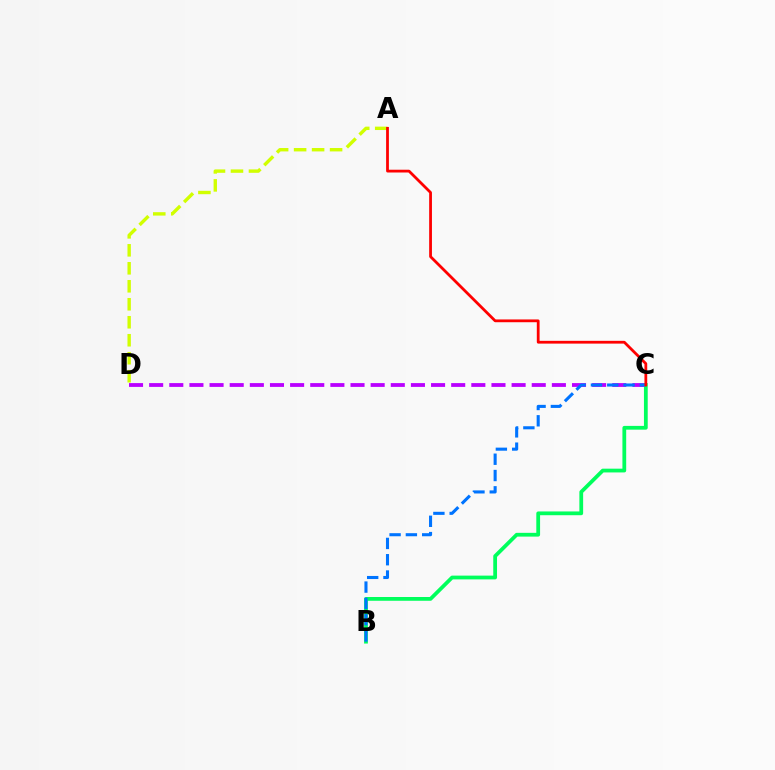{('A', 'D'): [{'color': '#d1ff00', 'line_style': 'dashed', 'thickness': 2.44}], ('C', 'D'): [{'color': '#b900ff', 'line_style': 'dashed', 'thickness': 2.74}], ('B', 'C'): [{'color': '#00ff5c', 'line_style': 'solid', 'thickness': 2.71}, {'color': '#0074ff', 'line_style': 'dashed', 'thickness': 2.21}], ('A', 'C'): [{'color': '#ff0000', 'line_style': 'solid', 'thickness': 2.0}]}